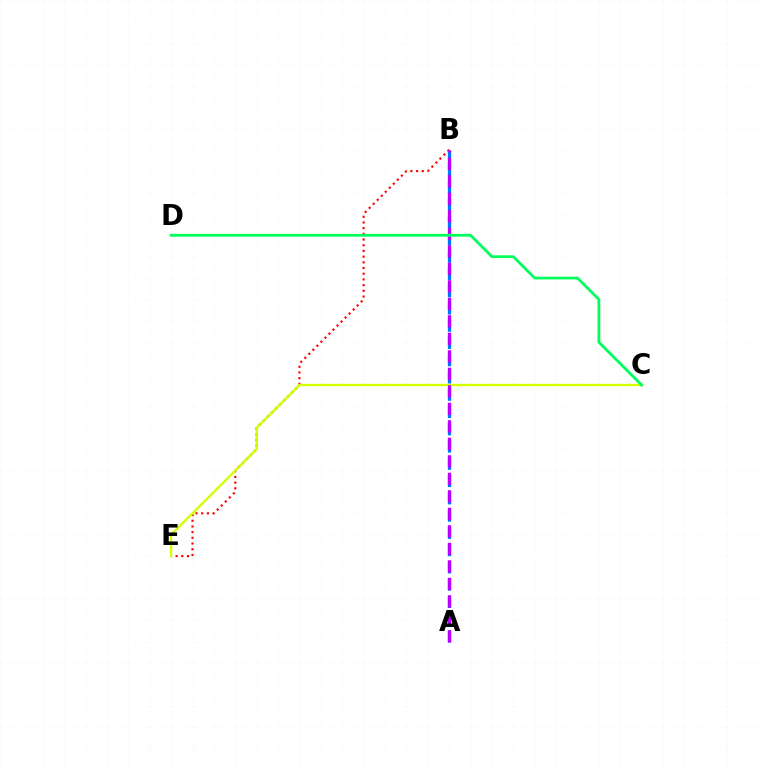{('B', 'E'): [{'color': '#ff0000', 'line_style': 'dotted', 'thickness': 1.55}], ('A', 'B'): [{'color': '#0074ff', 'line_style': 'dashed', 'thickness': 2.35}, {'color': '#b900ff', 'line_style': 'dashed', 'thickness': 2.38}], ('C', 'E'): [{'color': '#d1ff00', 'line_style': 'solid', 'thickness': 1.68}], ('C', 'D'): [{'color': '#00ff5c', 'line_style': 'solid', 'thickness': 1.99}]}